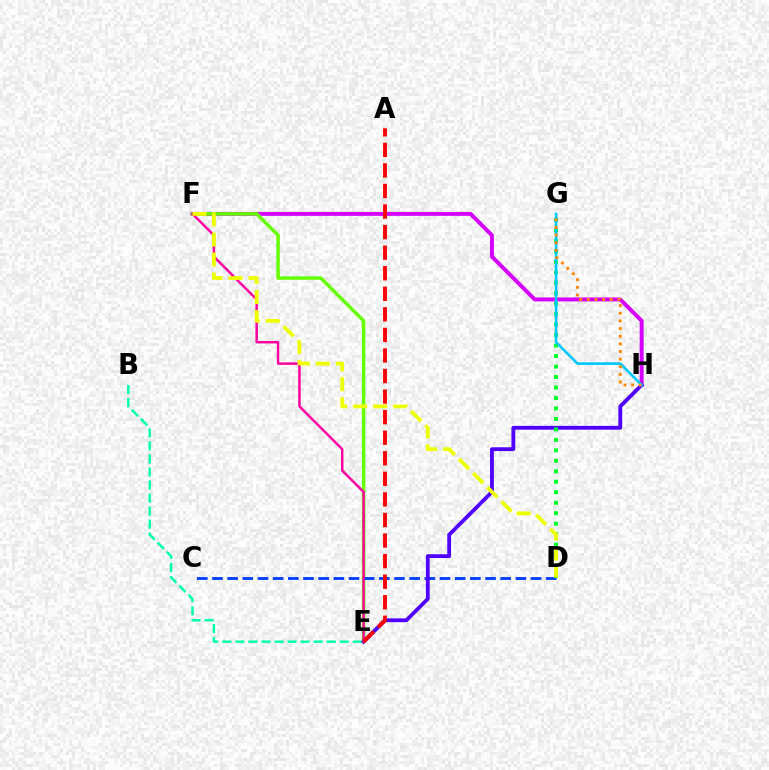{('F', 'H'): [{'color': '#d600ff', 'line_style': 'solid', 'thickness': 2.83}], ('E', 'F'): [{'color': '#66ff00', 'line_style': 'solid', 'thickness': 2.52}, {'color': '#ff00a0', 'line_style': 'solid', 'thickness': 1.78}], ('B', 'E'): [{'color': '#00ffaf', 'line_style': 'dashed', 'thickness': 1.77}], ('C', 'D'): [{'color': '#003fff', 'line_style': 'dashed', 'thickness': 2.06}], ('E', 'H'): [{'color': '#4f00ff', 'line_style': 'solid', 'thickness': 2.74}], ('D', 'G'): [{'color': '#00ff27', 'line_style': 'dotted', 'thickness': 2.85}], ('G', 'H'): [{'color': '#00c7ff', 'line_style': 'solid', 'thickness': 1.9}, {'color': '#ff8800', 'line_style': 'dotted', 'thickness': 2.08}], ('A', 'E'): [{'color': '#ff0000', 'line_style': 'dashed', 'thickness': 2.79}], ('D', 'F'): [{'color': '#eeff00', 'line_style': 'dashed', 'thickness': 2.72}]}